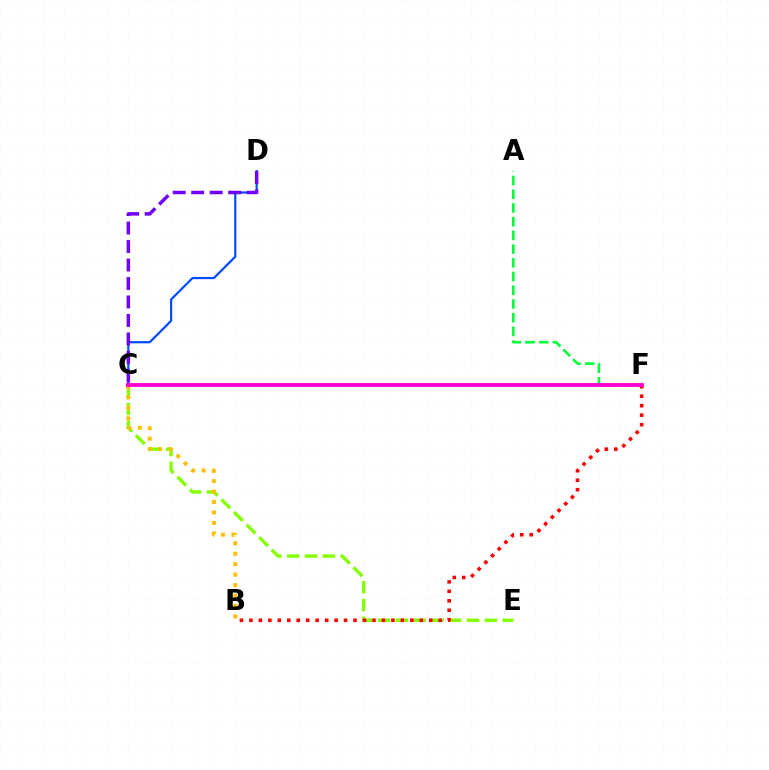{('C', 'E'): [{'color': '#84ff00', 'line_style': 'dashed', 'thickness': 2.42}], ('B', 'F'): [{'color': '#ff0000', 'line_style': 'dotted', 'thickness': 2.57}], ('C', 'D'): [{'color': '#004bff', 'line_style': 'solid', 'thickness': 1.58}, {'color': '#7200ff', 'line_style': 'dashed', 'thickness': 2.51}], ('C', 'F'): [{'color': '#00fff6', 'line_style': 'dashed', 'thickness': 1.53}, {'color': '#ff00cf', 'line_style': 'solid', 'thickness': 2.77}], ('A', 'F'): [{'color': '#00ff39', 'line_style': 'dashed', 'thickness': 1.86}], ('B', 'C'): [{'color': '#ffbd00', 'line_style': 'dotted', 'thickness': 2.84}]}